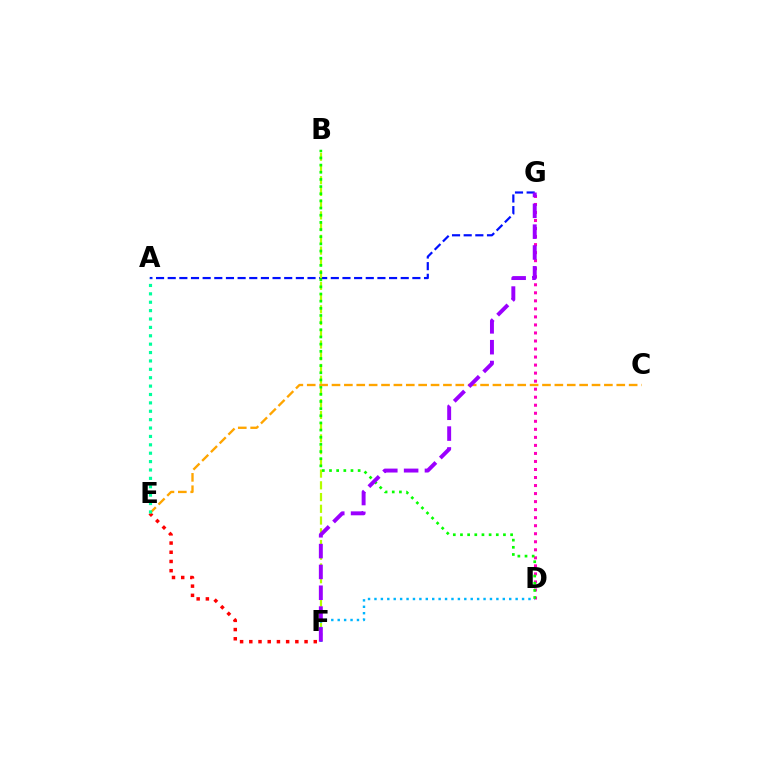{('A', 'G'): [{'color': '#0010ff', 'line_style': 'dashed', 'thickness': 1.58}], ('E', 'F'): [{'color': '#ff0000', 'line_style': 'dotted', 'thickness': 2.5}], ('B', 'F'): [{'color': '#b3ff00', 'line_style': 'dashed', 'thickness': 1.59}], ('D', 'G'): [{'color': '#ff00bd', 'line_style': 'dotted', 'thickness': 2.18}], ('B', 'D'): [{'color': '#08ff00', 'line_style': 'dotted', 'thickness': 1.95}], ('C', 'E'): [{'color': '#ffa500', 'line_style': 'dashed', 'thickness': 1.68}], ('D', 'F'): [{'color': '#00b5ff', 'line_style': 'dotted', 'thickness': 1.74}], ('F', 'G'): [{'color': '#9b00ff', 'line_style': 'dashed', 'thickness': 2.83}], ('A', 'E'): [{'color': '#00ff9d', 'line_style': 'dotted', 'thickness': 2.28}]}